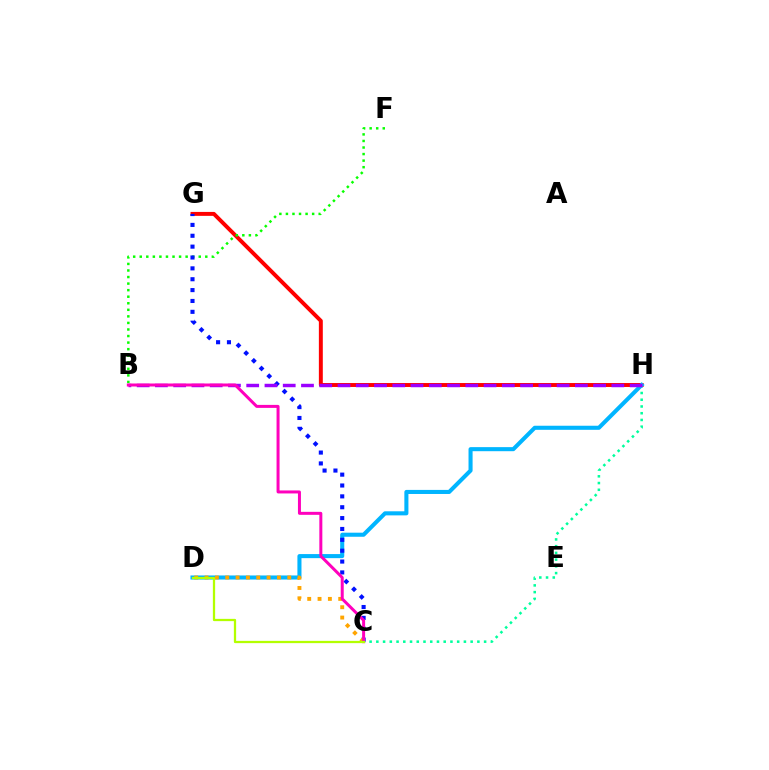{('C', 'H'): [{'color': '#00ff9d', 'line_style': 'dotted', 'thickness': 1.83}], ('G', 'H'): [{'color': '#ff0000', 'line_style': 'solid', 'thickness': 2.84}], ('D', 'H'): [{'color': '#00b5ff', 'line_style': 'solid', 'thickness': 2.93}], ('B', 'F'): [{'color': '#08ff00', 'line_style': 'dotted', 'thickness': 1.78}], ('C', 'G'): [{'color': '#0010ff', 'line_style': 'dotted', 'thickness': 2.95}], ('B', 'H'): [{'color': '#9b00ff', 'line_style': 'dashed', 'thickness': 2.48}], ('C', 'D'): [{'color': '#ffa500', 'line_style': 'dotted', 'thickness': 2.81}, {'color': '#b3ff00', 'line_style': 'solid', 'thickness': 1.63}], ('B', 'C'): [{'color': '#ff00bd', 'line_style': 'solid', 'thickness': 2.16}]}